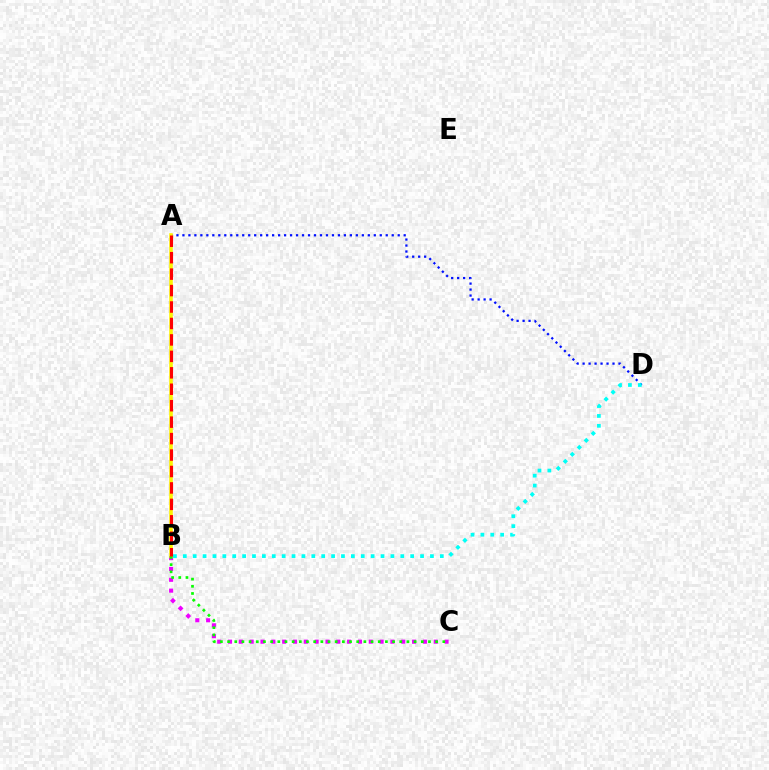{('A', 'D'): [{'color': '#0010ff', 'line_style': 'dotted', 'thickness': 1.62}], ('B', 'C'): [{'color': '#ee00ff', 'line_style': 'dotted', 'thickness': 2.94}, {'color': '#08ff00', 'line_style': 'dotted', 'thickness': 1.95}], ('A', 'B'): [{'color': '#fcf500', 'line_style': 'solid', 'thickness': 2.58}, {'color': '#ff0000', 'line_style': 'dashed', 'thickness': 2.23}], ('B', 'D'): [{'color': '#00fff6', 'line_style': 'dotted', 'thickness': 2.69}]}